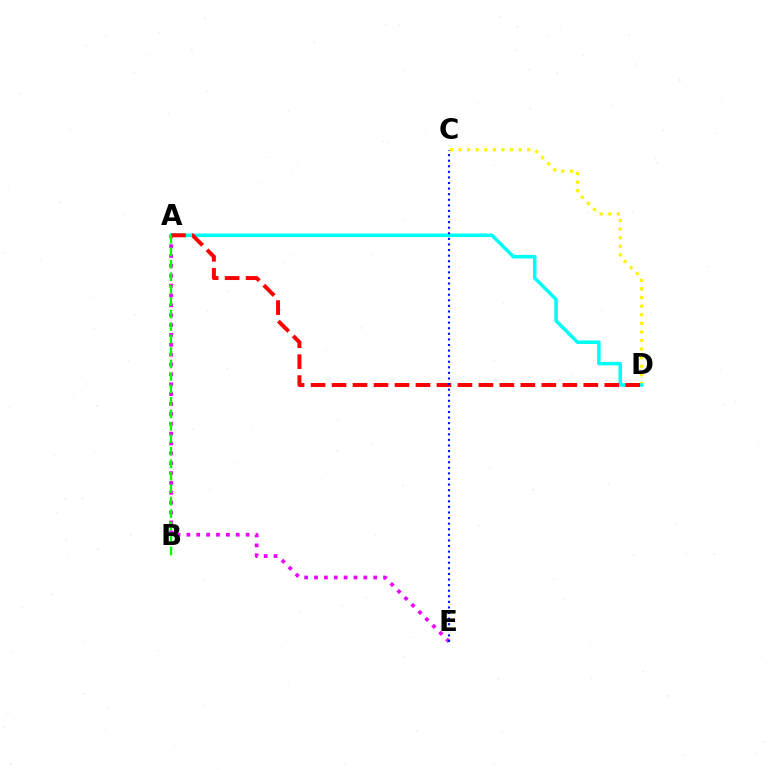{('A', 'E'): [{'color': '#ee00ff', 'line_style': 'dotted', 'thickness': 2.68}], ('C', 'D'): [{'color': '#fcf500', 'line_style': 'dotted', 'thickness': 2.33}], ('A', 'D'): [{'color': '#00fff6', 'line_style': 'solid', 'thickness': 2.54}, {'color': '#ff0000', 'line_style': 'dashed', 'thickness': 2.85}], ('A', 'B'): [{'color': '#08ff00', 'line_style': 'dashed', 'thickness': 1.69}], ('C', 'E'): [{'color': '#0010ff', 'line_style': 'dotted', 'thickness': 1.52}]}